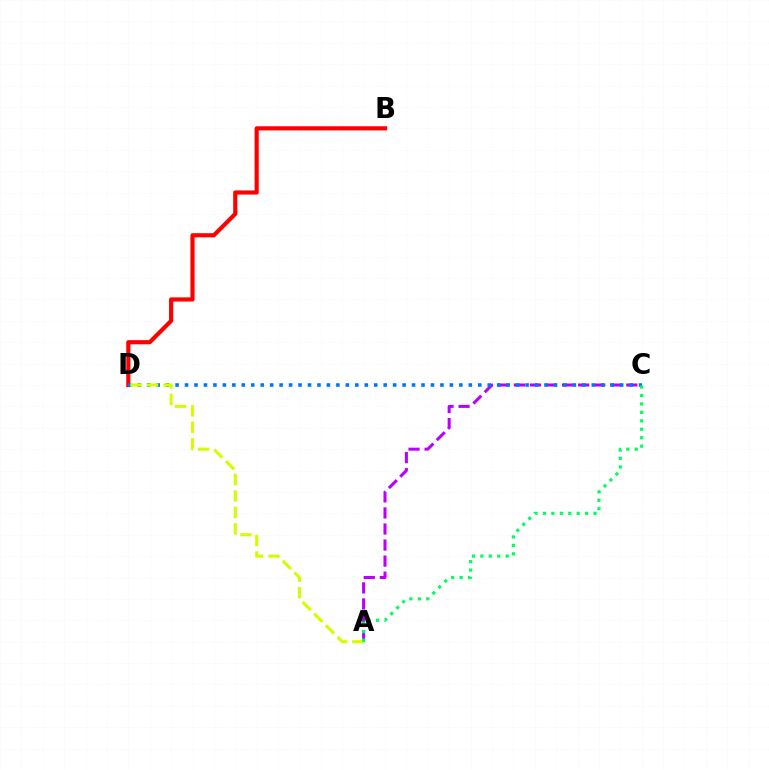{('B', 'D'): [{'color': '#ff0000', 'line_style': 'solid', 'thickness': 2.99}], ('A', 'C'): [{'color': '#b900ff', 'line_style': 'dashed', 'thickness': 2.18}, {'color': '#00ff5c', 'line_style': 'dotted', 'thickness': 2.29}], ('C', 'D'): [{'color': '#0074ff', 'line_style': 'dotted', 'thickness': 2.57}], ('A', 'D'): [{'color': '#d1ff00', 'line_style': 'dashed', 'thickness': 2.24}]}